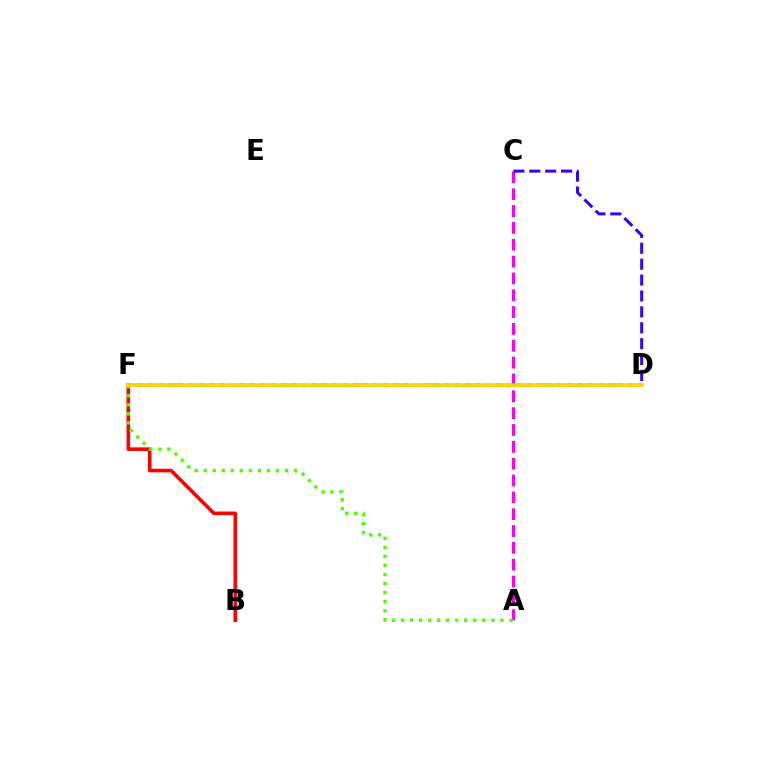{('D', 'F'): [{'color': '#009eff', 'line_style': 'dotted', 'thickness': 2.78}, {'color': '#00ff86', 'line_style': 'dotted', 'thickness': 2.06}, {'color': '#ffd500', 'line_style': 'solid', 'thickness': 2.68}], ('A', 'C'): [{'color': '#ff00ed', 'line_style': 'dashed', 'thickness': 2.29}], ('B', 'F'): [{'color': '#ff0000', 'line_style': 'solid', 'thickness': 2.59}], ('C', 'D'): [{'color': '#3700ff', 'line_style': 'dashed', 'thickness': 2.16}], ('A', 'F'): [{'color': '#4fff00', 'line_style': 'dotted', 'thickness': 2.46}]}